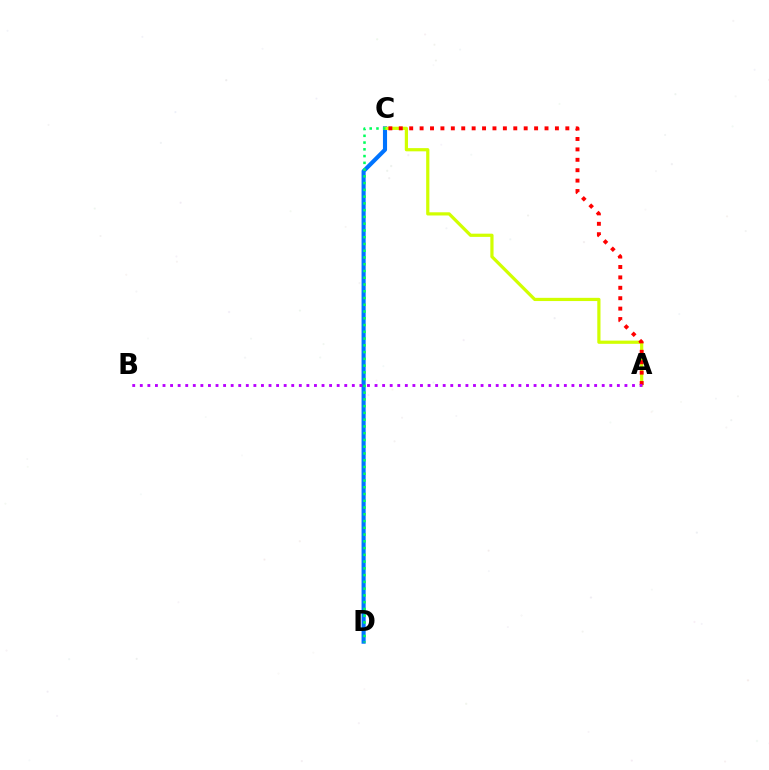{('C', 'D'): [{'color': '#0074ff', 'line_style': 'solid', 'thickness': 2.95}, {'color': '#00ff5c', 'line_style': 'dotted', 'thickness': 1.84}], ('A', 'C'): [{'color': '#d1ff00', 'line_style': 'solid', 'thickness': 2.31}, {'color': '#ff0000', 'line_style': 'dotted', 'thickness': 2.83}], ('A', 'B'): [{'color': '#b900ff', 'line_style': 'dotted', 'thickness': 2.06}]}